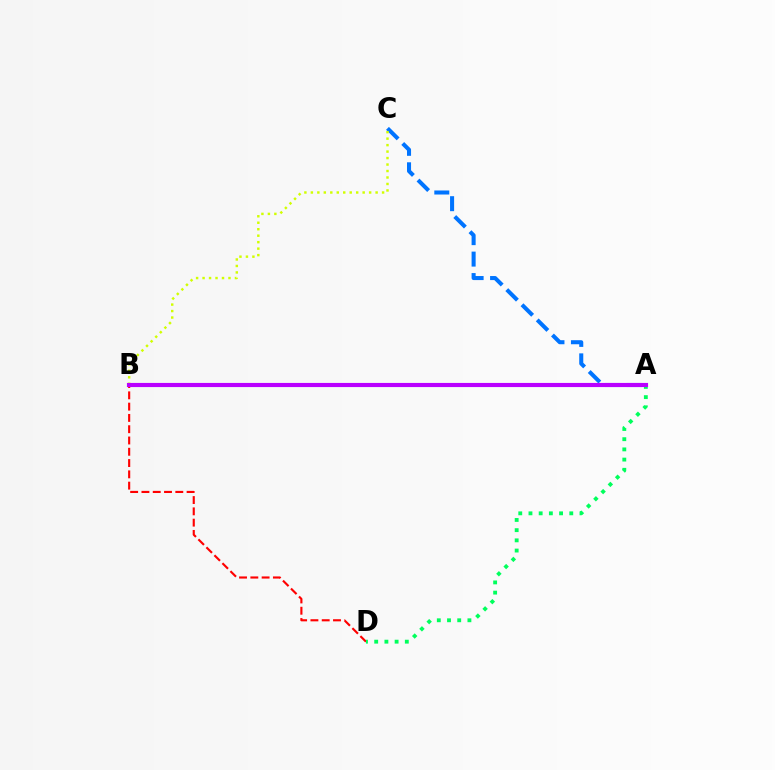{('A', 'C'): [{'color': '#0074ff', 'line_style': 'dashed', 'thickness': 2.92}], ('B', 'D'): [{'color': '#ff0000', 'line_style': 'dashed', 'thickness': 1.53}], ('B', 'C'): [{'color': '#d1ff00', 'line_style': 'dotted', 'thickness': 1.76}], ('A', 'D'): [{'color': '#00ff5c', 'line_style': 'dotted', 'thickness': 2.77}], ('A', 'B'): [{'color': '#b900ff', 'line_style': 'solid', 'thickness': 2.98}]}